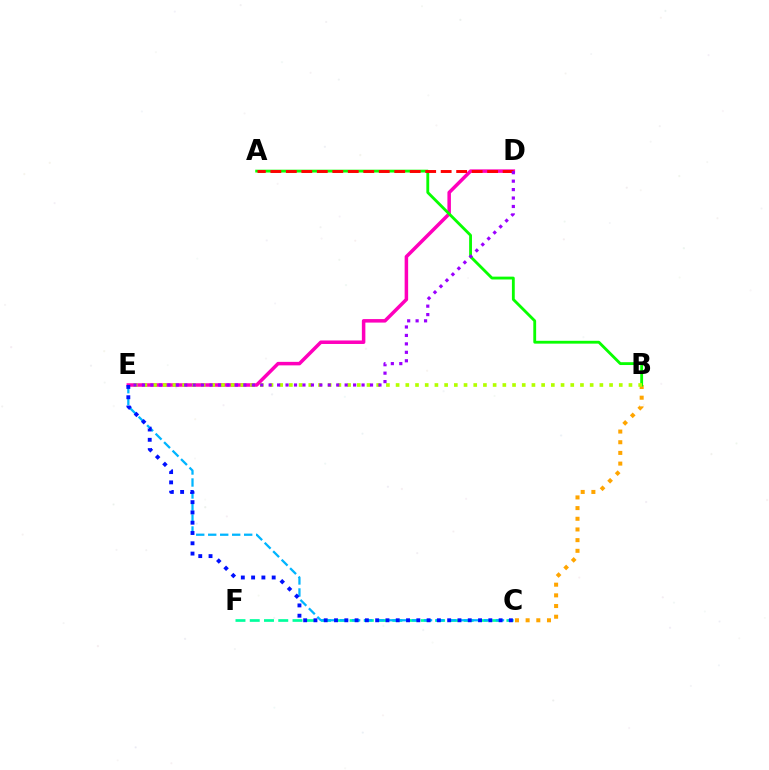{('D', 'E'): [{'color': '#ff00bd', 'line_style': 'solid', 'thickness': 2.53}, {'color': '#9b00ff', 'line_style': 'dotted', 'thickness': 2.29}], ('B', 'C'): [{'color': '#ffa500', 'line_style': 'dotted', 'thickness': 2.9}], ('C', 'F'): [{'color': '#00ff9d', 'line_style': 'dashed', 'thickness': 1.94}], ('C', 'E'): [{'color': '#00b5ff', 'line_style': 'dashed', 'thickness': 1.63}, {'color': '#0010ff', 'line_style': 'dotted', 'thickness': 2.79}], ('A', 'B'): [{'color': '#08ff00', 'line_style': 'solid', 'thickness': 2.04}], ('A', 'D'): [{'color': '#ff0000', 'line_style': 'dashed', 'thickness': 2.1}], ('B', 'E'): [{'color': '#b3ff00', 'line_style': 'dotted', 'thickness': 2.64}]}